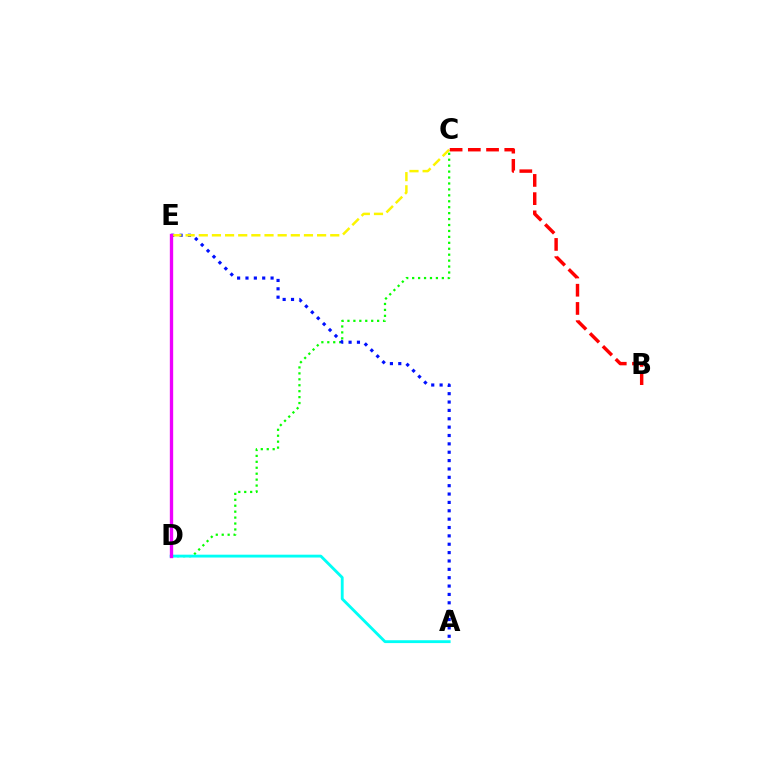{('C', 'D'): [{'color': '#08ff00', 'line_style': 'dotted', 'thickness': 1.61}], ('A', 'E'): [{'color': '#0010ff', 'line_style': 'dotted', 'thickness': 2.27}], ('A', 'D'): [{'color': '#00fff6', 'line_style': 'solid', 'thickness': 2.05}], ('C', 'E'): [{'color': '#fcf500', 'line_style': 'dashed', 'thickness': 1.79}], ('B', 'C'): [{'color': '#ff0000', 'line_style': 'dashed', 'thickness': 2.47}], ('D', 'E'): [{'color': '#ee00ff', 'line_style': 'solid', 'thickness': 2.41}]}